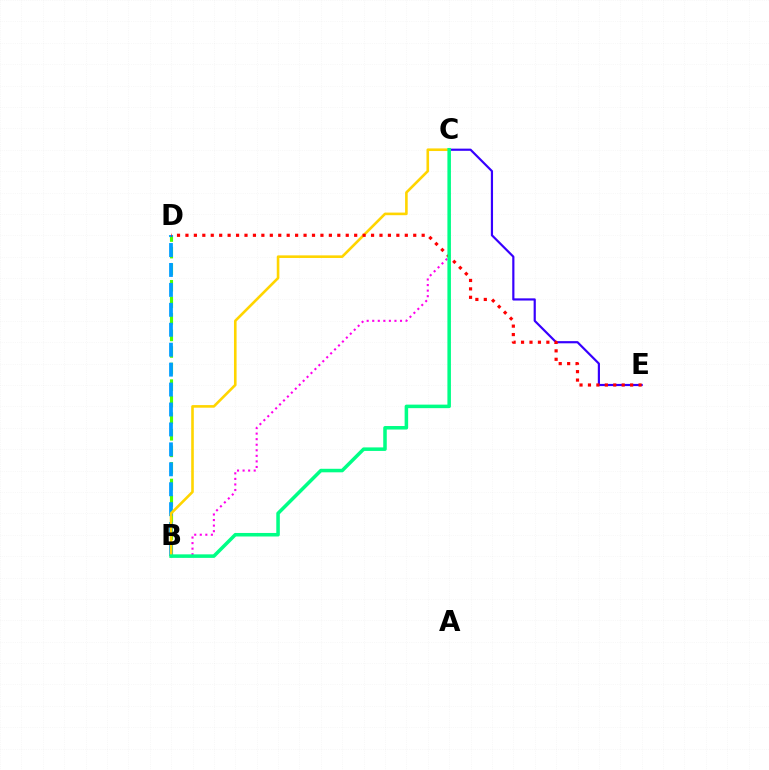{('B', 'D'): [{'color': '#4fff00', 'line_style': 'dashed', 'thickness': 2.25}, {'color': '#009eff', 'line_style': 'dashed', 'thickness': 2.71}], ('C', 'E'): [{'color': '#3700ff', 'line_style': 'solid', 'thickness': 1.57}], ('B', 'C'): [{'color': '#ffd500', 'line_style': 'solid', 'thickness': 1.88}, {'color': '#ff00ed', 'line_style': 'dotted', 'thickness': 1.51}, {'color': '#00ff86', 'line_style': 'solid', 'thickness': 2.54}], ('D', 'E'): [{'color': '#ff0000', 'line_style': 'dotted', 'thickness': 2.29}]}